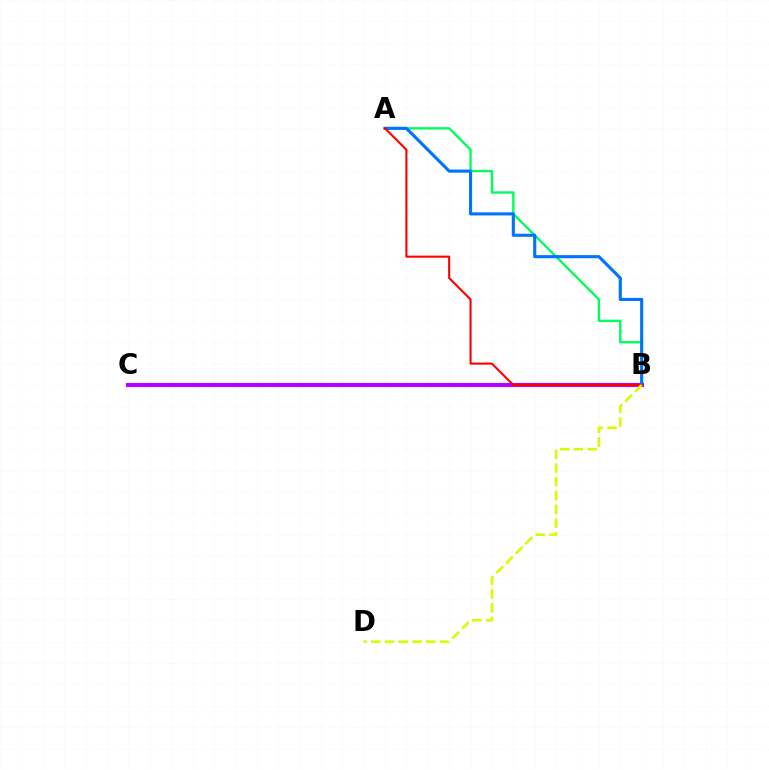{('A', 'B'): [{'color': '#00ff5c', 'line_style': 'solid', 'thickness': 1.71}, {'color': '#0074ff', 'line_style': 'solid', 'thickness': 2.24}, {'color': '#ff0000', 'line_style': 'solid', 'thickness': 1.52}], ('B', 'C'): [{'color': '#b900ff', 'line_style': 'solid', 'thickness': 2.96}], ('B', 'D'): [{'color': '#d1ff00', 'line_style': 'dashed', 'thickness': 1.87}]}